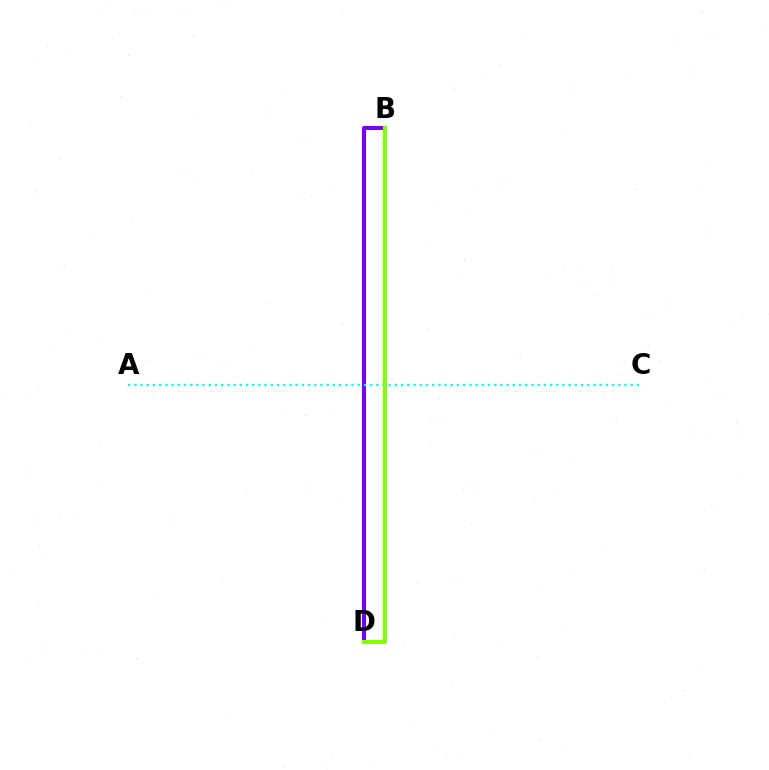{('B', 'D'): [{'color': '#7200ff', 'line_style': 'solid', 'thickness': 2.93}, {'color': '#ff0000', 'line_style': 'solid', 'thickness': 1.73}, {'color': '#84ff00', 'line_style': 'solid', 'thickness': 2.93}], ('A', 'C'): [{'color': '#00fff6', 'line_style': 'dotted', 'thickness': 1.69}]}